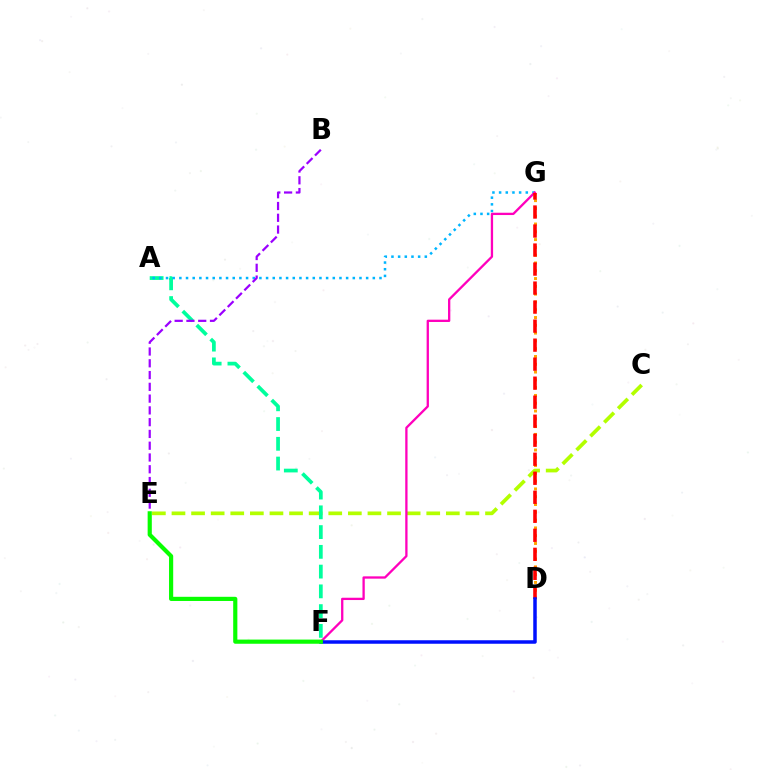{('C', 'E'): [{'color': '#b3ff00', 'line_style': 'dashed', 'thickness': 2.66}], ('A', 'F'): [{'color': '#00ff9d', 'line_style': 'dashed', 'thickness': 2.68}], ('A', 'G'): [{'color': '#00b5ff', 'line_style': 'dotted', 'thickness': 1.81}], ('F', 'G'): [{'color': '#ff00bd', 'line_style': 'solid', 'thickness': 1.66}], ('B', 'E'): [{'color': '#9b00ff', 'line_style': 'dashed', 'thickness': 1.6}], ('D', 'G'): [{'color': '#ffa500', 'line_style': 'dotted', 'thickness': 2.12}, {'color': '#ff0000', 'line_style': 'dashed', 'thickness': 2.58}], ('D', 'F'): [{'color': '#0010ff', 'line_style': 'solid', 'thickness': 2.52}], ('E', 'F'): [{'color': '#08ff00', 'line_style': 'solid', 'thickness': 3.0}]}